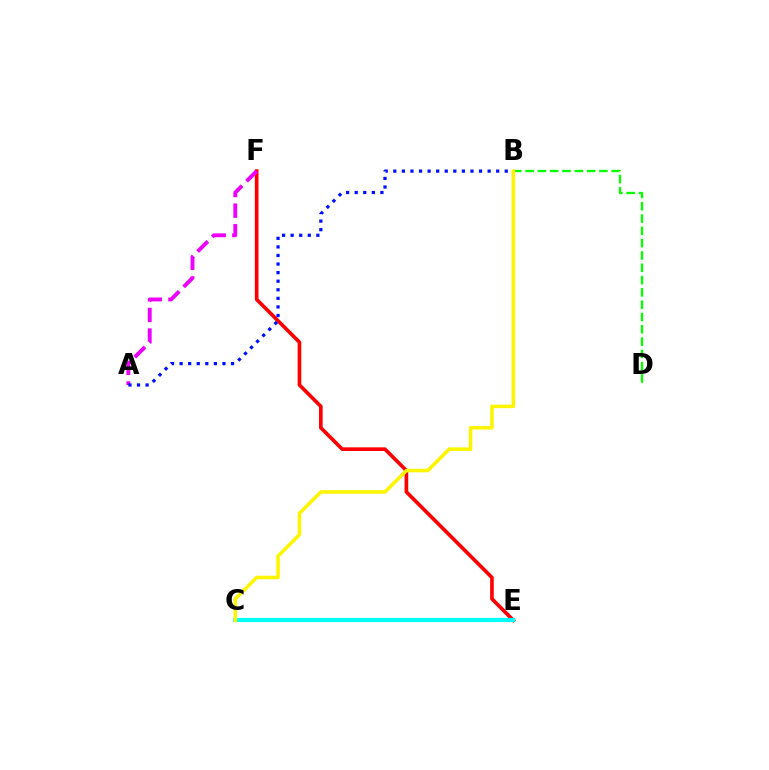{('E', 'F'): [{'color': '#ff0000', 'line_style': 'solid', 'thickness': 2.63}], ('A', 'F'): [{'color': '#ee00ff', 'line_style': 'dashed', 'thickness': 2.8}], ('C', 'E'): [{'color': '#00fff6', 'line_style': 'solid', 'thickness': 2.98}], ('A', 'B'): [{'color': '#0010ff', 'line_style': 'dotted', 'thickness': 2.33}], ('B', 'D'): [{'color': '#08ff00', 'line_style': 'dashed', 'thickness': 1.67}], ('B', 'C'): [{'color': '#fcf500', 'line_style': 'solid', 'thickness': 2.55}]}